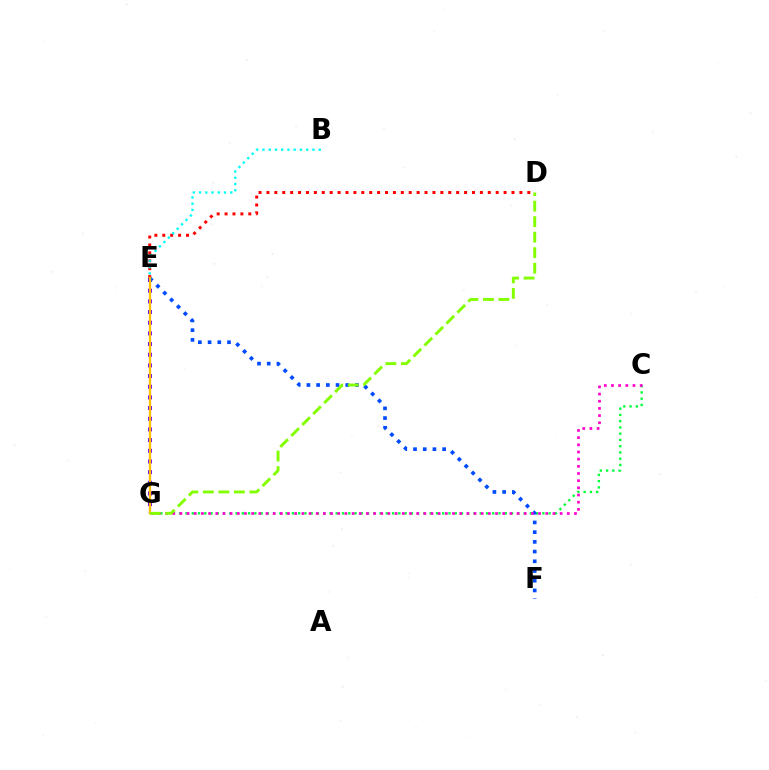{('C', 'G'): [{'color': '#00ff39', 'line_style': 'dotted', 'thickness': 1.7}, {'color': '#ff00cf', 'line_style': 'dotted', 'thickness': 1.95}], ('E', 'G'): [{'color': '#7200ff', 'line_style': 'dotted', 'thickness': 2.9}, {'color': '#ffbd00', 'line_style': 'solid', 'thickness': 1.65}], ('E', 'F'): [{'color': '#004bff', 'line_style': 'dotted', 'thickness': 2.64}], ('D', 'E'): [{'color': '#ff0000', 'line_style': 'dotted', 'thickness': 2.15}], ('B', 'E'): [{'color': '#00fff6', 'line_style': 'dotted', 'thickness': 1.7}], ('D', 'G'): [{'color': '#84ff00', 'line_style': 'dashed', 'thickness': 2.11}]}